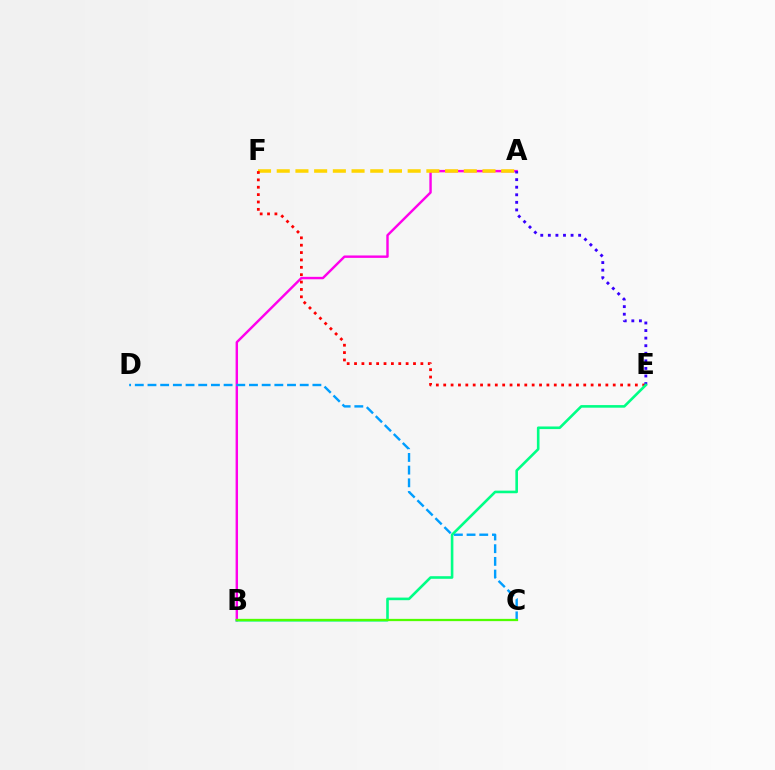{('A', 'B'): [{'color': '#ff00ed', 'line_style': 'solid', 'thickness': 1.74}], ('A', 'F'): [{'color': '#ffd500', 'line_style': 'dashed', 'thickness': 2.54}], ('E', 'F'): [{'color': '#ff0000', 'line_style': 'dotted', 'thickness': 2.0}], ('C', 'D'): [{'color': '#009eff', 'line_style': 'dashed', 'thickness': 1.72}], ('A', 'E'): [{'color': '#3700ff', 'line_style': 'dotted', 'thickness': 2.06}], ('B', 'E'): [{'color': '#00ff86', 'line_style': 'solid', 'thickness': 1.88}], ('B', 'C'): [{'color': '#4fff00', 'line_style': 'solid', 'thickness': 1.63}]}